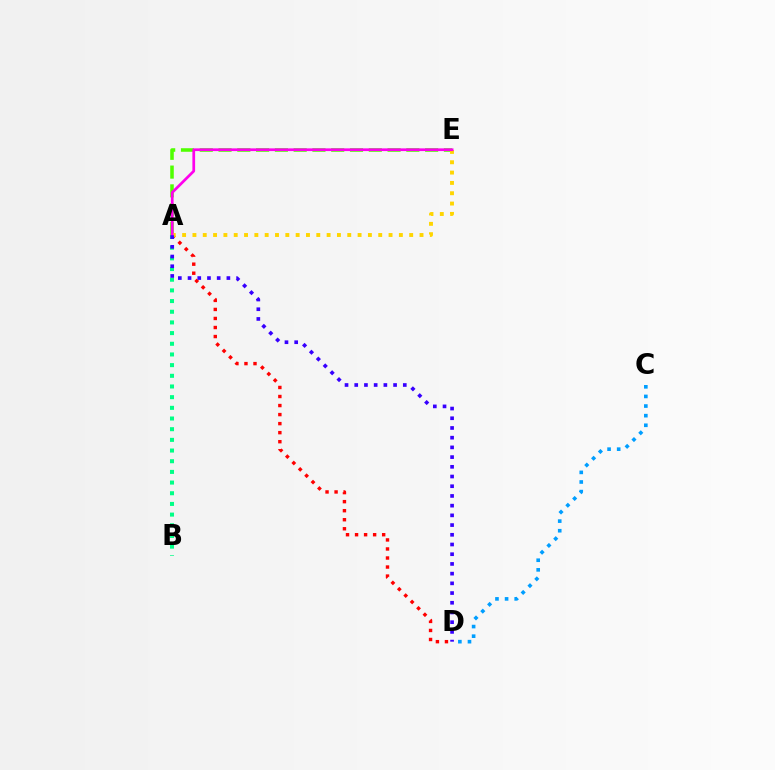{('A', 'B'): [{'color': '#00ff86', 'line_style': 'dotted', 'thickness': 2.9}], ('A', 'E'): [{'color': '#4fff00', 'line_style': 'dashed', 'thickness': 2.55}, {'color': '#ffd500', 'line_style': 'dotted', 'thickness': 2.8}, {'color': '#ff00ed', 'line_style': 'solid', 'thickness': 1.96}], ('C', 'D'): [{'color': '#009eff', 'line_style': 'dotted', 'thickness': 2.61}], ('A', 'D'): [{'color': '#ff0000', 'line_style': 'dotted', 'thickness': 2.46}, {'color': '#3700ff', 'line_style': 'dotted', 'thickness': 2.64}]}